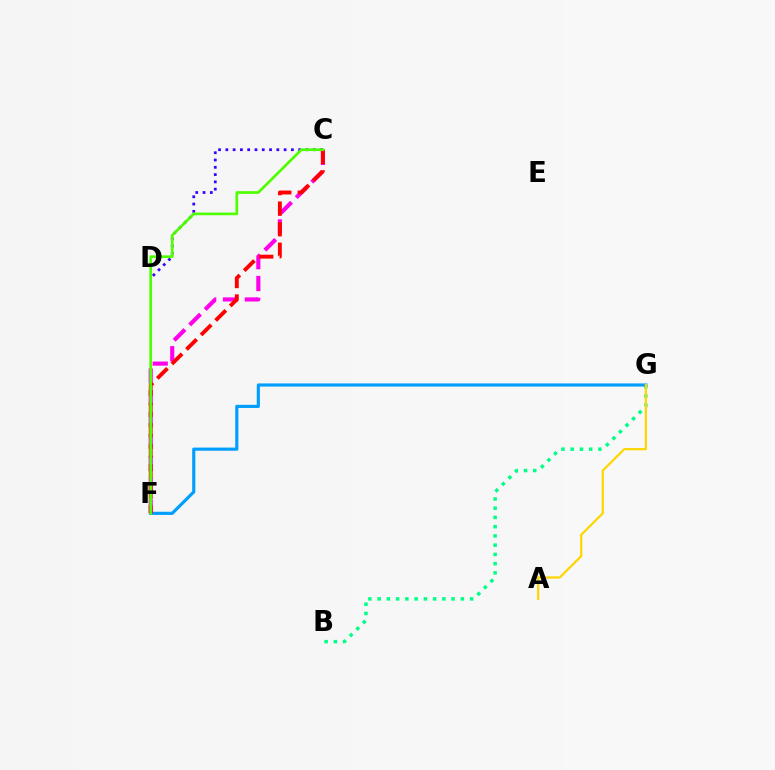{('B', 'G'): [{'color': '#00ff86', 'line_style': 'dotted', 'thickness': 2.51}], ('C', 'D'): [{'color': '#3700ff', 'line_style': 'dotted', 'thickness': 1.98}], ('F', 'G'): [{'color': '#009eff', 'line_style': 'solid', 'thickness': 2.27}], ('C', 'F'): [{'color': '#ff00ed', 'line_style': 'dashed', 'thickness': 2.97}, {'color': '#ff0000', 'line_style': 'dashed', 'thickness': 2.79}, {'color': '#4fff00', 'line_style': 'solid', 'thickness': 1.94}], ('A', 'G'): [{'color': '#ffd500', 'line_style': 'solid', 'thickness': 1.6}]}